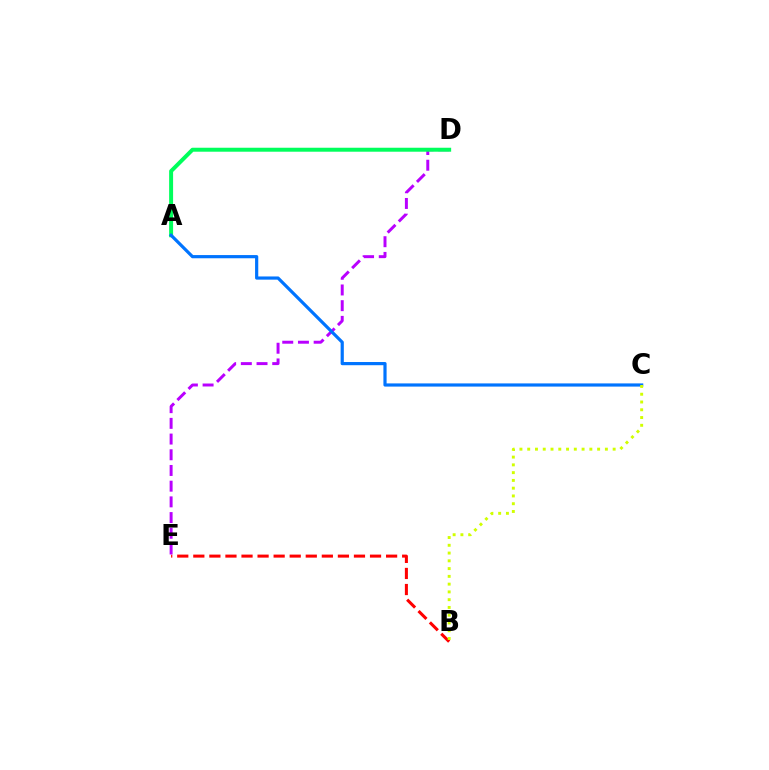{('B', 'E'): [{'color': '#ff0000', 'line_style': 'dashed', 'thickness': 2.18}], ('D', 'E'): [{'color': '#b900ff', 'line_style': 'dashed', 'thickness': 2.13}], ('A', 'D'): [{'color': '#00ff5c', 'line_style': 'solid', 'thickness': 2.86}], ('A', 'C'): [{'color': '#0074ff', 'line_style': 'solid', 'thickness': 2.3}], ('B', 'C'): [{'color': '#d1ff00', 'line_style': 'dotted', 'thickness': 2.11}]}